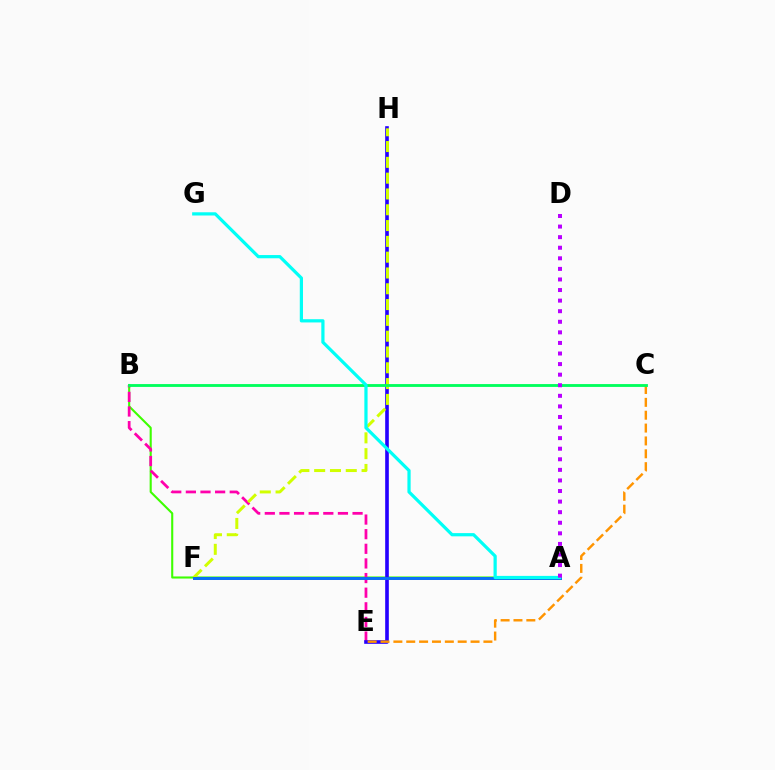{('A', 'B'): [{'color': '#3dff00', 'line_style': 'solid', 'thickness': 1.51}], ('B', 'E'): [{'color': '#ff00ac', 'line_style': 'dashed', 'thickness': 1.99}], ('E', 'H'): [{'color': '#2500ff', 'line_style': 'solid', 'thickness': 2.62}], ('F', 'H'): [{'color': '#d1ff00', 'line_style': 'dashed', 'thickness': 2.15}], ('A', 'F'): [{'color': '#ff0000', 'line_style': 'solid', 'thickness': 2.01}, {'color': '#0074ff', 'line_style': 'solid', 'thickness': 2.05}], ('C', 'E'): [{'color': '#ff9400', 'line_style': 'dashed', 'thickness': 1.75}], ('B', 'C'): [{'color': '#00ff5c', 'line_style': 'solid', 'thickness': 2.05}], ('A', 'G'): [{'color': '#00fff6', 'line_style': 'solid', 'thickness': 2.32}], ('A', 'D'): [{'color': '#b900ff', 'line_style': 'dotted', 'thickness': 2.87}]}